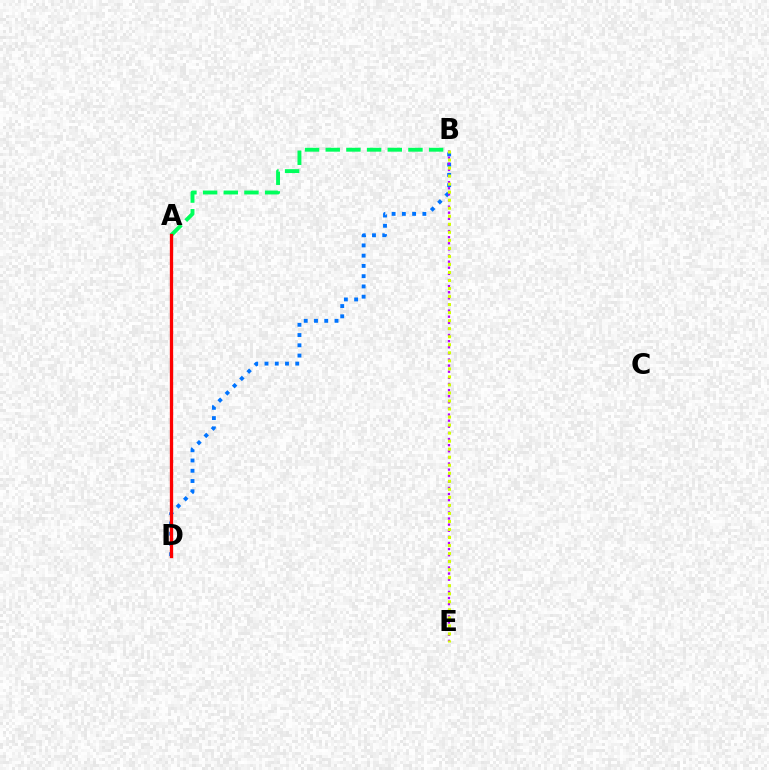{('B', 'D'): [{'color': '#0074ff', 'line_style': 'dotted', 'thickness': 2.79}], ('A', 'B'): [{'color': '#00ff5c', 'line_style': 'dashed', 'thickness': 2.81}], ('B', 'E'): [{'color': '#b900ff', 'line_style': 'dotted', 'thickness': 1.66}, {'color': '#d1ff00', 'line_style': 'dotted', 'thickness': 2.18}], ('A', 'D'): [{'color': '#ff0000', 'line_style': 'solid', 'thickness': 2.37}]}